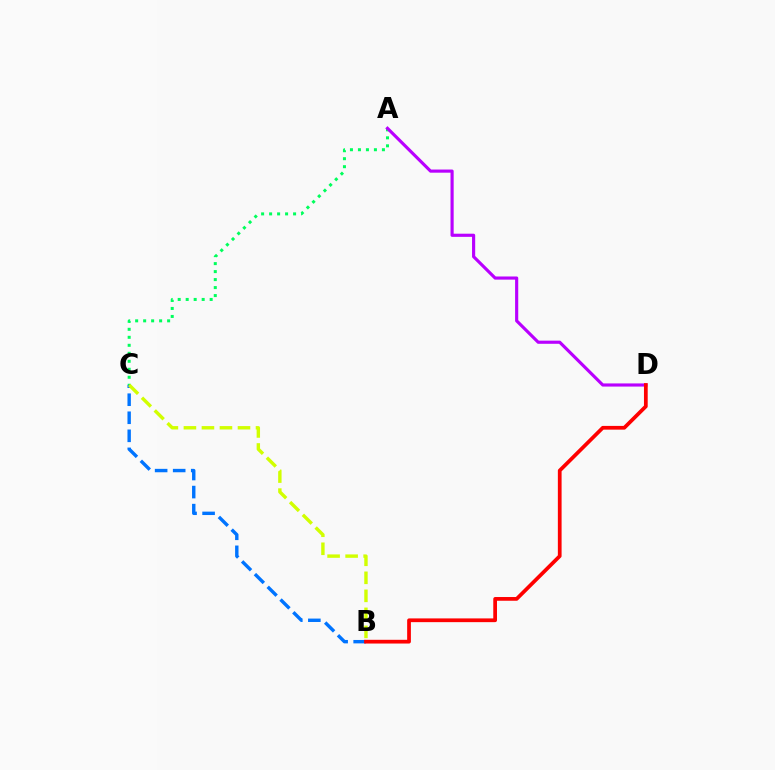{('A', 'C'): [{'color': '#00ff5c', 'line_style': 'dotted', 'thickness': 2.17}], ('A', 'D'): [{'color': '#b900ff', 'line_style': 'solid', 'thickness': 2.27}], ('B', 'C'): [{'color': '#0074ff', 'line_style': 'dashed', 'thickness': 2.45}, {'color': '#d1ff00', 'line_style': 'dashed', 'thickness': 2.45}], ('B', 'D'): [{'color': '#ff0000', 'line_style': 'solid', 'thickness': 2.69}]}